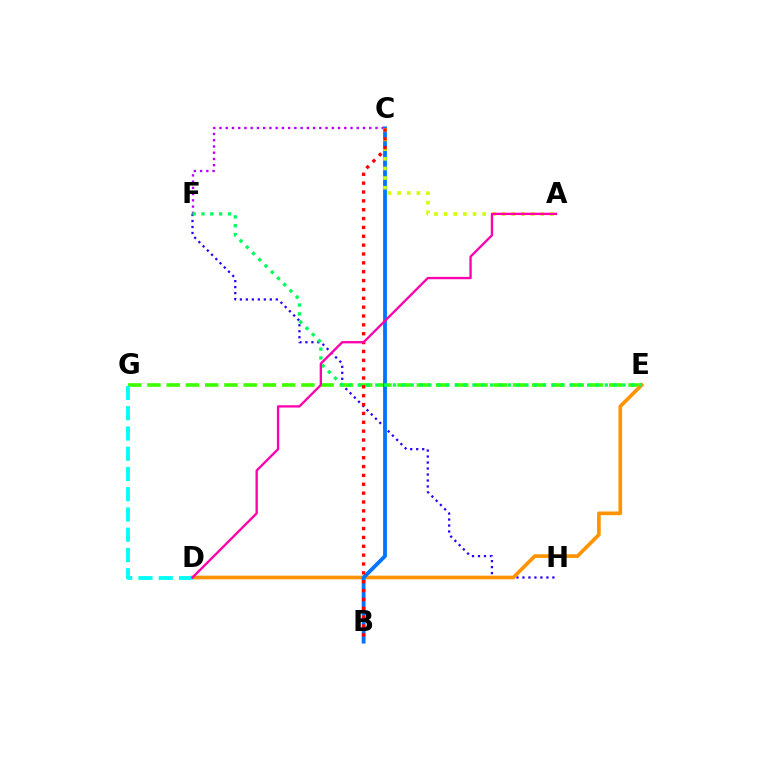{('F', 'H'): [{'color': '#2500ff', 'line_style': 'dotted', 'thickness': 1.63}], ('E', 'G'): [{'color': '#3dff00', 'line_style': 'dashed', 'thickness': 2.61}], ('D', 'E'): [{'color': '#ff9400', 'line_style': 'solid', 'thickness': 2.65}], ('C', 'F'): [{'color': '#b900ff', 'line_style': 'dotted', 'thickness': 1.7}], ('B', 'C'): [{'color': '#0074ff', 'line_style': 'solid', 'thickness': 2.74}, {'color': '#ff0000', 'line_style': 'dotted', 'thickness': 2.41}], ('A', 'C'): [{'color': '#d1ff00', 'line_style': 'dotted', 'thickness': 2.62}], ('D', 'G'): [{'color': '#00fff6', 'line_style': 'dashed', 'thickness': 2.75}], ('E', 'F'): [{'color': '#00ff5c', 'line_style': 'dotted', 'thickness': 2.4}], ('A', 'D'): [{'color': '#ff00ac', 'line_style': 'solid', 'thickness': 1.68}]}